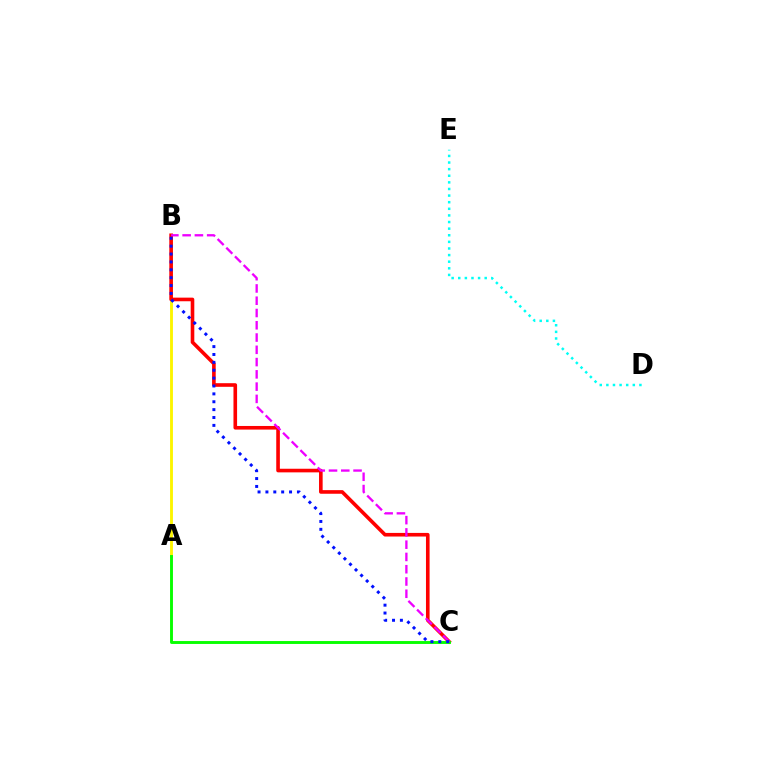{('A', 'B'): [{'color': '#fcf500', 'line_style': 'solid', 'thickness': 2.06}], ('B', 'C'): [{'color': '#ff0000', 'line_style': 'solid', 'thickness': 2.61}, {'color': '#ee00ff', 'line_style': 'dashed', 'thickness': 1.67}, {'color': '#0010ff', 'line_style': 'dotted', 'thickness': 2.14}], ('D', 'E'): [{'color': '#00fff6', 'line_style': 'dotted', 'thickness': 1.8}], ('A', 'C'): [{'color': '#08ff00', 'line_style': 'solid', 'thickness': 2.09}]}